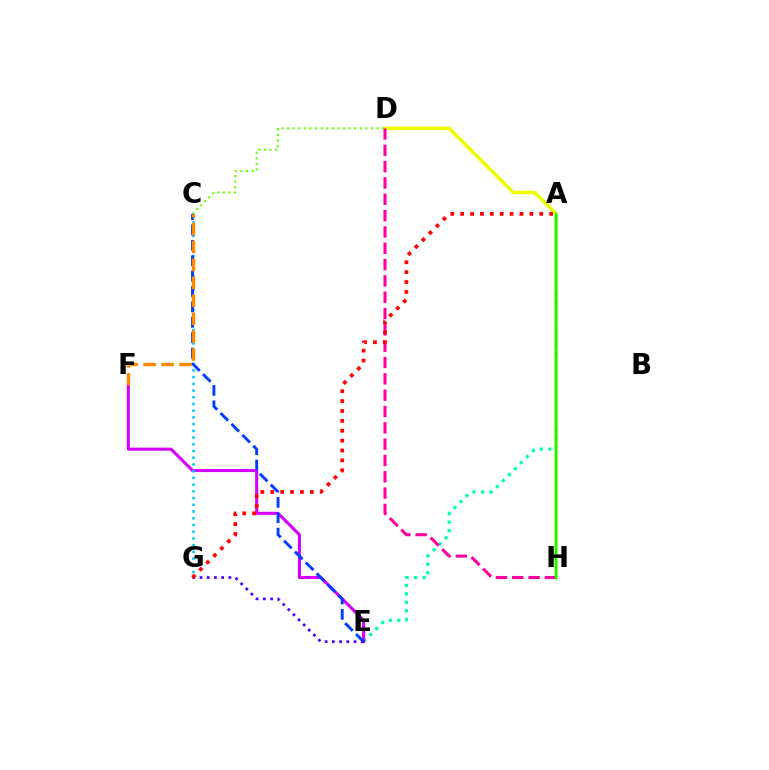{('A', 'E'): [{'color': '#00ffaf', 'line_style': 'dotted', 'thickness': 2.31}], ('D', 'H'): [{'color': '#eeff00', 'line_style': 'solid', 'thickness': 2.53}, {'color': '#ff00a0', 'line_style': 'dashed', 'thickness': 2.22}], ('E', 'F'): [{'color': '#d600ff', 'line_style': 'solid', 'thickness': 2.21}], ('C', 'G'): [{'color': '#00c7ff', 'line_style': 'dotted', 'thickness': 1.83}], ('C', 'D'): [{'color': '#66ff00', 'line_style': 'dotted', 'thickness': 1.52}], ('C', 'E'): [{'color': '#003fff', 'line_style': 'dashed', 'thickness': 2.09}], ('C', 'F'): [{'color': '#ff8800', 'line_style': 'dashed', 'thickness': 2.44}], ('E', 'G'): [{'color': '#4f00ff', 'line_style': 'dotted', 'thickness': 1.96}], ('A', 'G'): [{'color': '#ff0000', 'line_style': 'dotted', 'thickness': 2.69}], ('A', 'H'): [{'color': '#00ff27', 'line_style': 'solid', 'thickness': 1.75}]}